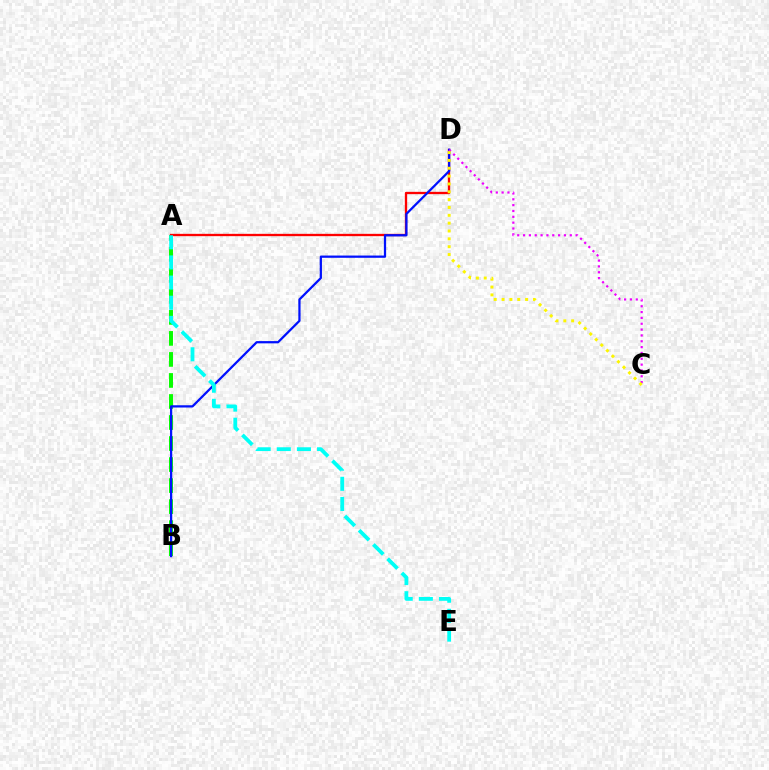{('A', 'B'): [{'color': '#08ff00', 'line_style': 'dashed', 'thickness': 2.86}], ('A', 'D'): [{'color': '#ff0000', 'line_style': 'solid', 'thickness': 1.67}], ('B', 'D'): [{'color': '#0010ff', 'line_style': 'solid', 'thickness': 1.62}], ('C', 'D'): [{'color': '#ee00ff', 'line_style': 'dotted', 'thickness': 1.59}, {'color': '#fcf500', 'line_style': 'dotted', 'thickness': 2.13}], ('A', 'E'): [{'color': '#00fff6', 'line_style': 'dashed', 'thickness': 2.74}]}